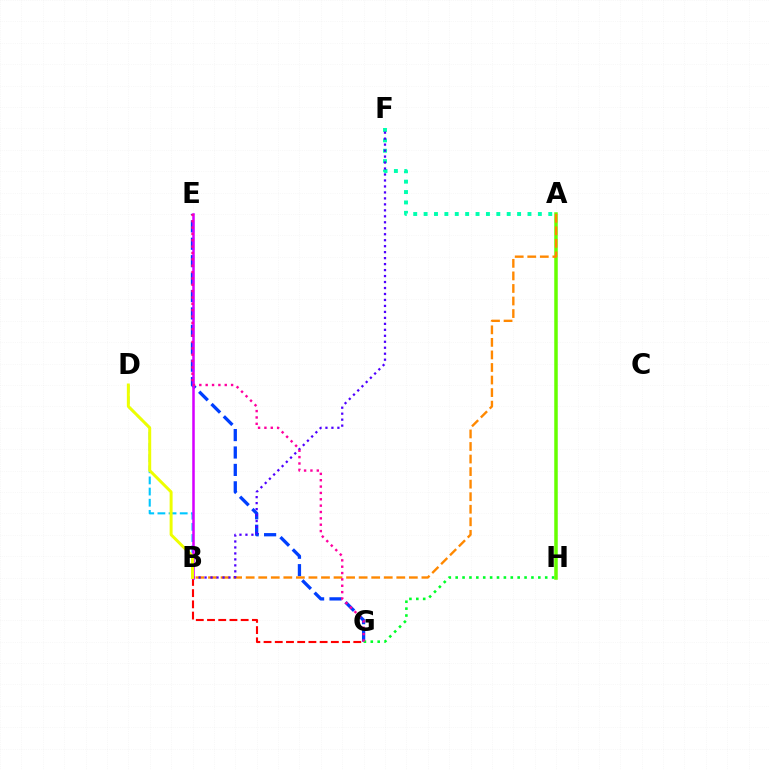{('E', 'G'): [{'color': '#003fff', 'line_style': 'dashed', 'thickness': 2.37}, {'color': '#ff00a0', 'line_style': 'dotted', 'thickness': 1.73}], ('G', 'H'): [{'color': '#00ff27', 'line_style': 'dotted', 'thickness': 1.87}], ('A', 'H'): [{'color': '#66ff00', 'line_style': 'solid', 'thickness': 2.53}], ('B', 'D'): [{'color': '#00c7ff', 'line_style': 'dashed', 'thickness': 1.52}, {'color': '#eeff00', 'line_style': 'solid', 'thickness': 2.13}], ('A', 'F'): [{'color': '#00ffaf', 'line_style': 'dotted', 'thickness': 2.82}], ('A', 'B'): [{'color': '#ff8800', 'line_style': 'dashed', 'thickness': 1.71}], ('B', 'G'): [{'color': '#ff0000', 'line_style': 'dashed', 'thickness': 1.52}], ('B', 'F'): [{'color': '#4f00ff', 'line_style': 'dotted', 'thickness': 1.62}], ('B', 'E'): [{'color': '#d600ff', 'line_style': 'solid', 'thickness': 1.82}]}